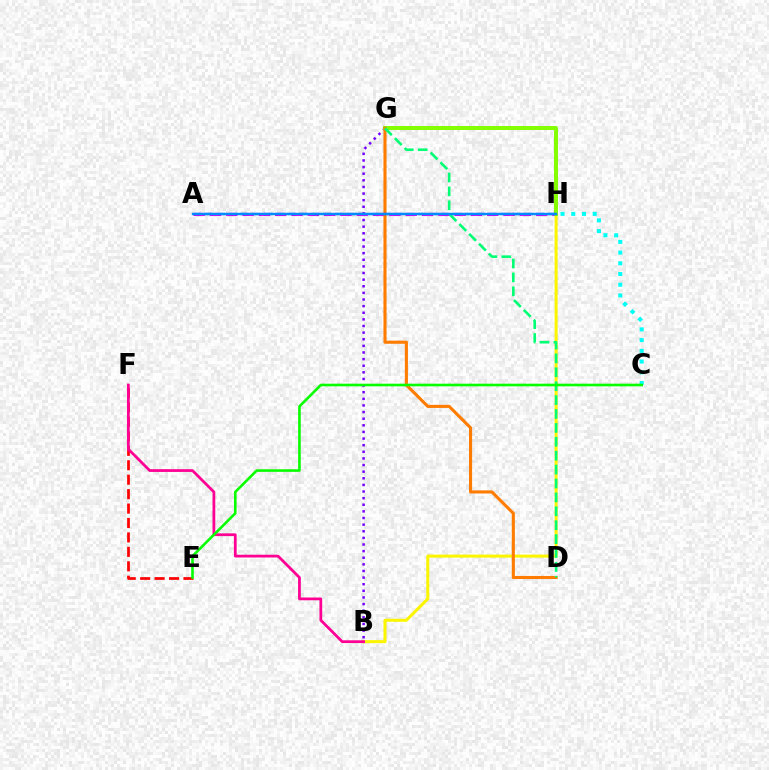{('C', 'H'): [{'color': '#00fff6', 'line_style': 'dotted', 'thickness': 2.91}], ('A', 'H'): [{'color': '#ee00ff', 'line_style': 'dashed', 'thickness': 2.22}, {'color': '#0010ff', 'line_style': 'dashed', 'thickness': 1.61}, {'color': '#008cff', 'line_style': 'solid', 'thickness': 1.74}], ('B', 'H'): [{'color': '#fcf500', 'line_style': 'solid', 'thickness': 2.18}], ('E', 'F'): [{'color': '#ff0000', 'line_style': 'dashed', 'thickness': 1.96}], ('B', 'G'): [{'color': '#7200ff', 'line_style': 'dotted', 'thickness': 1.8}], ('G', 'H'): [{'color': '#84ff00', 'line_style': 'solid', 'thickness': 2.86}], ('D', 'G'): [{'color': '#ff7c00', 'line_style': 'solid', 'thickness': 2.22}, {'color': '#00ff74', 'line_style': 'dashed', 'thickness': 1.89}], ('B', 'F'): [{'color': '#ff0094', 'line_style': 'solid', 'thickness': 1.99}], ('C', 'E'): [{'color': '#08ff00', 'line_style': 'solid', 'thickness': 1.88}]}